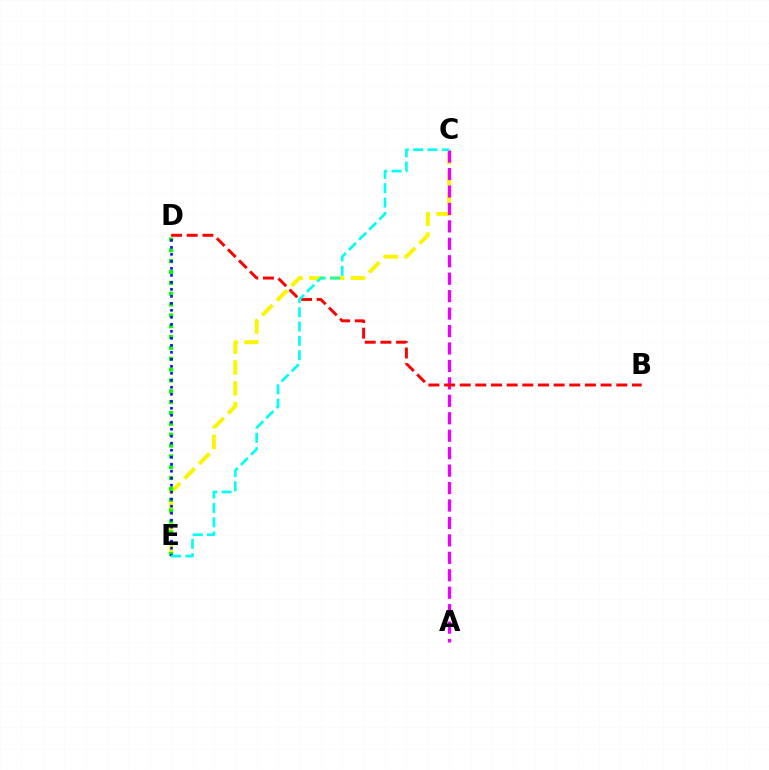{('C', 'E'): [{'color': '#fcf500', 'line_style': 'dashed', 'thickness': 2.82}, {'color': '#00fff6', 'line_style': 'dashed', 'thickness': 1.95}], ('A', 'C'): [{'color': '#ee00ff', 'line_style': 'dashed', 'thickness': 2.37}], ('D', 'E'): [{'color': '#08ff00', 'line_style': 'dotted', 'thickness': 2.95}, {'color': '#0010ff', 'line_style': 'dotted', 'thickness': 1.9}], ('B', 'D'): [{'color': '#ff0000', 'line_style': 'dashed', 'thickness': 2.13}]}